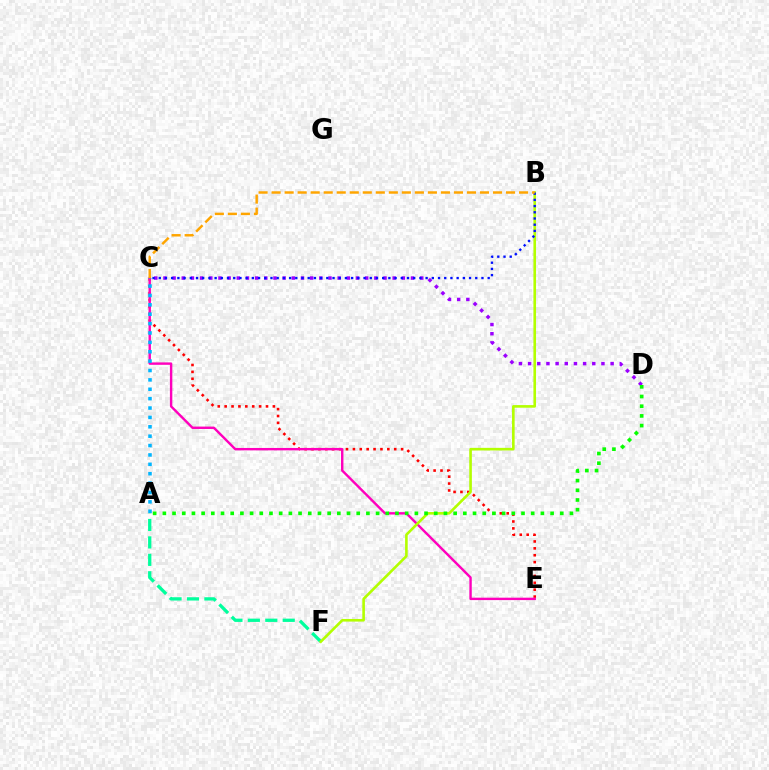{('C', 'E'): [{'color': '#ff0000', 'line_style': 'dotted', 'thickness': 1.87}, {'color': '#ff00bd', 'line_style': 'solid', 'thickness': 1.74}], ('A', 'F'): [{'color': '#00ff9d', 'line_style': 'dashed', 'thickness': 2.37}], ('C', 'D'): [{'color': '#9b00ff', 'line_style': 'dotted', 'thickness': 2.49}], ('B', 'F'): [{'color': '#b3ff00', 'line_style': 'solid', 'thickness': 1.88}], ('A', 'C'): [{'color': '#00b5ff', 'line_style': 'dotted', 'thickness': 2.55}], ('A', 'D'): [{'color': '#08ff00', 'line_style': 'dotted', 'thickness': 2.63}], ('B', 'C'): [{'color': '#0010ff', 'line_style': 'dotted', 'thickness': 1.69}, {'color': '#ffa500', 'line_style': 'dashed', 'thickness': 1.77}]}